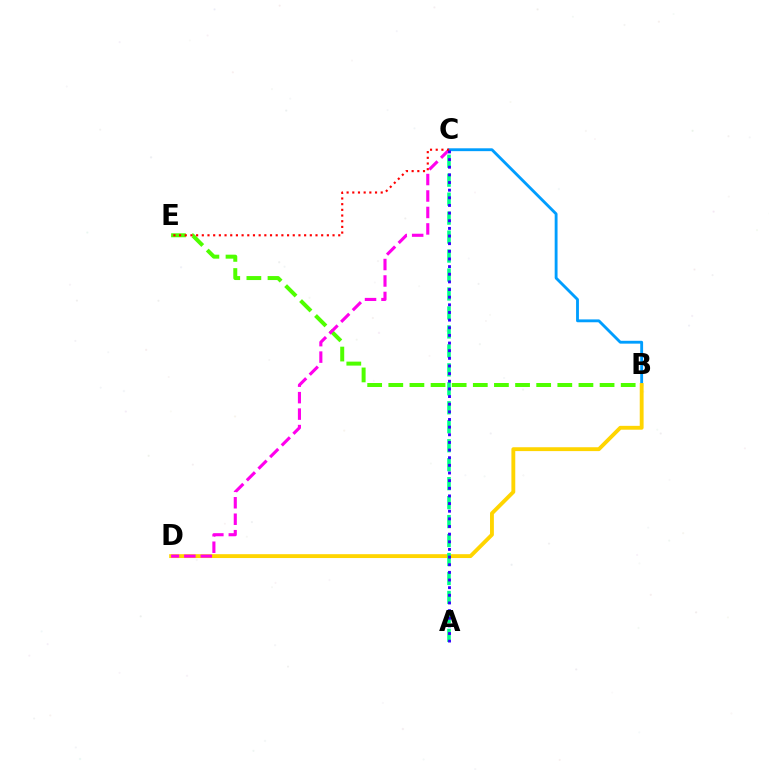{('B', 'C'): [{'color': '#009eff', 'line_style': 'solid', 'thickness': 2.05}], ('B', 'D'): [{'color': '#ffd500', 'line_style': 'solid', 'thickness': 2.78}], ('B', 'E'): [{'color': '#4fff00', 'line_style': 'dashed', 'thickness': 2.87}], ('A', 'C'): [{'color': '#00ff86', 'line_style': 'dashed', 'thickness': 2.58}, {'color': '#3700ff', 'line_style': 'dotted', 'thickness': 2.08}], ('C', 'D'): [{'color': '#ff00ed', 'line_style': 'dashed', 'thickness': 2.24}], ('C', 'E'): [{'color': '#ff0000', 'line_style': 'dotted', 'thickness': 1.54}]}